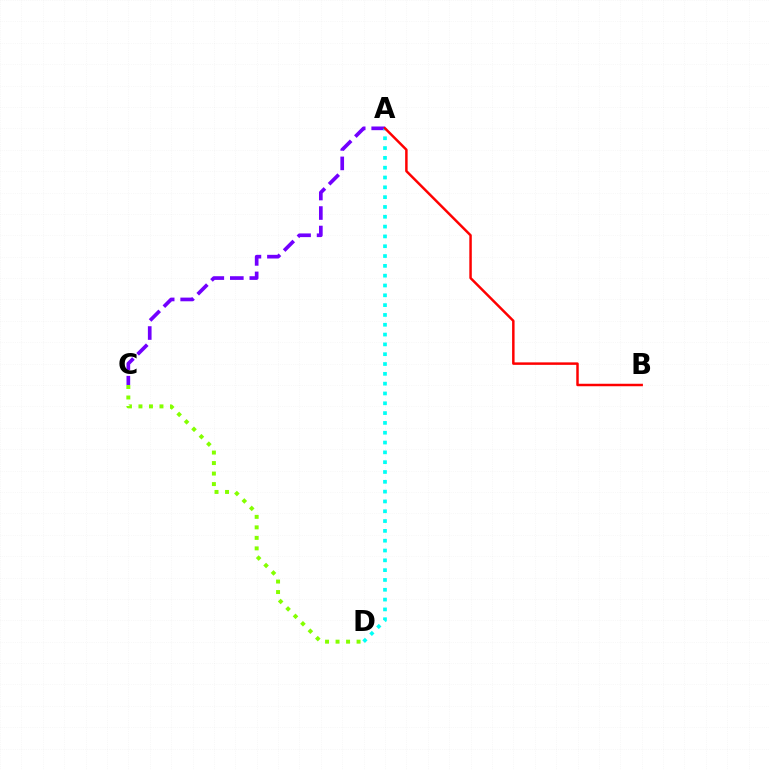{('A', 'C'): [{'color': '#7200ff', 'line_style': 'dashed', 'thickness': 2.65}], ('C', 'D'): [{'color': '#84ff00', 'line_style': 'dotted', 'thickness': 2.85}], ('A', 'D'): [{'color': '#00fff6', 'line_style': 'dotted', 'thickness': 2.67}], ('A', 'B'): [{'color': '#ff0000', 'line_style': 'solid', 'thickness': 1.78}]}